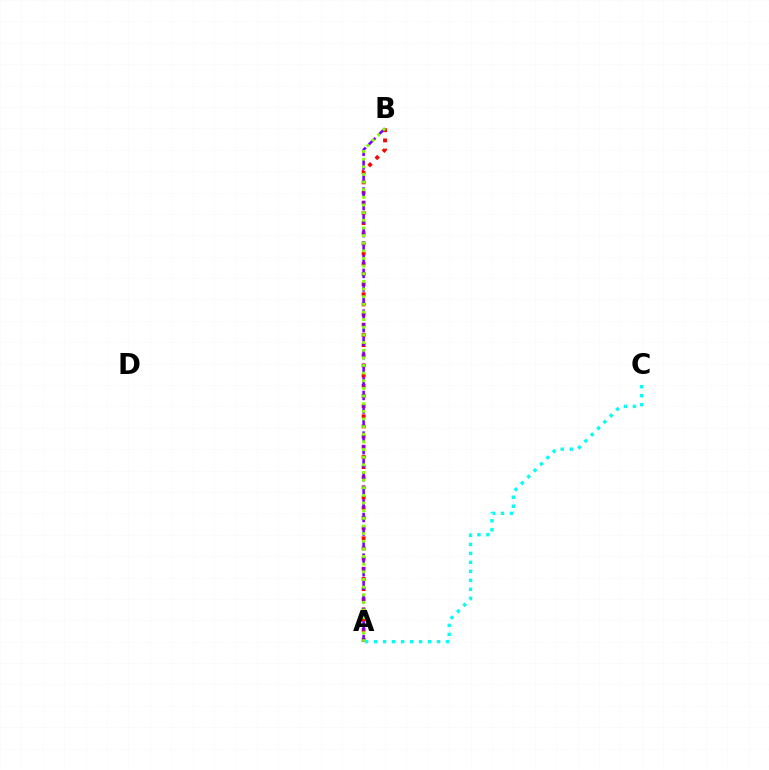{('A', 'B'): [{'color': '#ff0000', 'line_style': 'dotted', 'thickness': 2.76}, {'color': '#7200ff', 'line_style': 'dashed', 'thickness': 1.84}, {'color': '#84ff00', 'line_style': 'dotted', 'thickness': 2.08}], ('A', 'C'): [{'color': '#00fff6', 'line_style': 'dotted', 'thickness': 2.44}]}